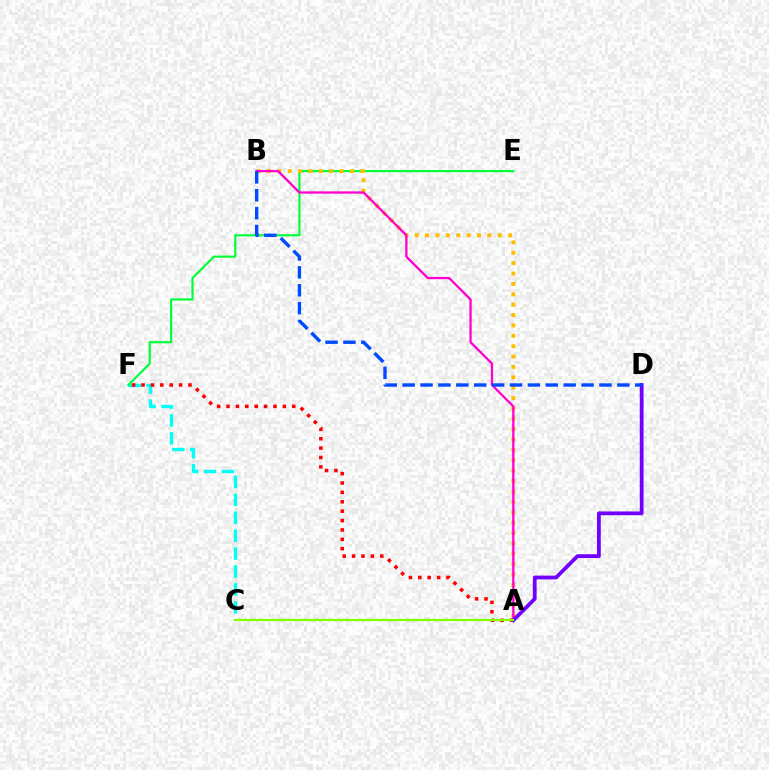{('C', 'F'): [{'color': '#00fff6', 'line_style': 'dashed', 'thickness': 2.43}], ('E', 'F'): [{'color': '#00ff39', 'line_style': 'solid', 'thickness': 1.56}], ('A', 'B'): [{'color': '#ffbd00', 'line_style': 'dotted', 'thickness': 2.82}, {'color': '#ff00cf', 'line_style': 'solid', 'thickness': 1.65}], ('A', 'F'): [{'color': '#ff0000', 'line_style': 'dotted', 'thickness': 2.55}], ('A', 'D'): [{'color': '#7200ff', 'line_style': 'solid', 'thickness': 2.72}], ('A', 'C'): [{'color': '#84ff00', 'line_style': 'solid', 'thickness': 1.63}], ('B', 'D'): [{'color': '#004bff', 'line_style': 'dashed', 'thickness': 2.43}]}